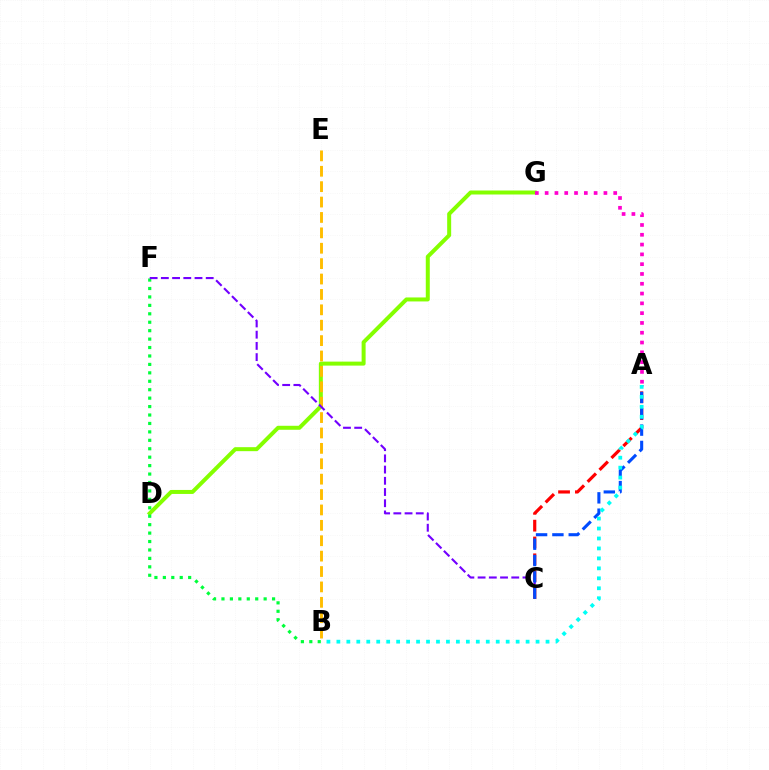{('A', 'C'): [{'color': '#ff0000', 'line_style': 'dashed', 'thickness': 2.29}, {'color': '#004bff', 'line_style': 'dashed', 'thickness': 2.22}], ('D', 'G'): [{'color': '#84ff00', 'line_style': 'solid', 'thickness': 2.87}], ('A', 'G'): [{'color': '#ff00cf', 'line_style': 'dotted', 'thickness': 2.66}], ('B', 'E'): [{'color': '#ffbd00', 'line_style': 'dashed', 'thickness': 2.09}], ('B', 'F'): [{'color': '#00ff39', 'line_style': 'dotted', 'thickness': 2.29}], ('C', 'F'): [{'color': '#7200ff', 'line_style': 'dashed', 'thickness': 1.52}], ('A', 'B'): [{'color': '#00fff6', 'line_style': 'dotted', 'thickness': 2.71}]}